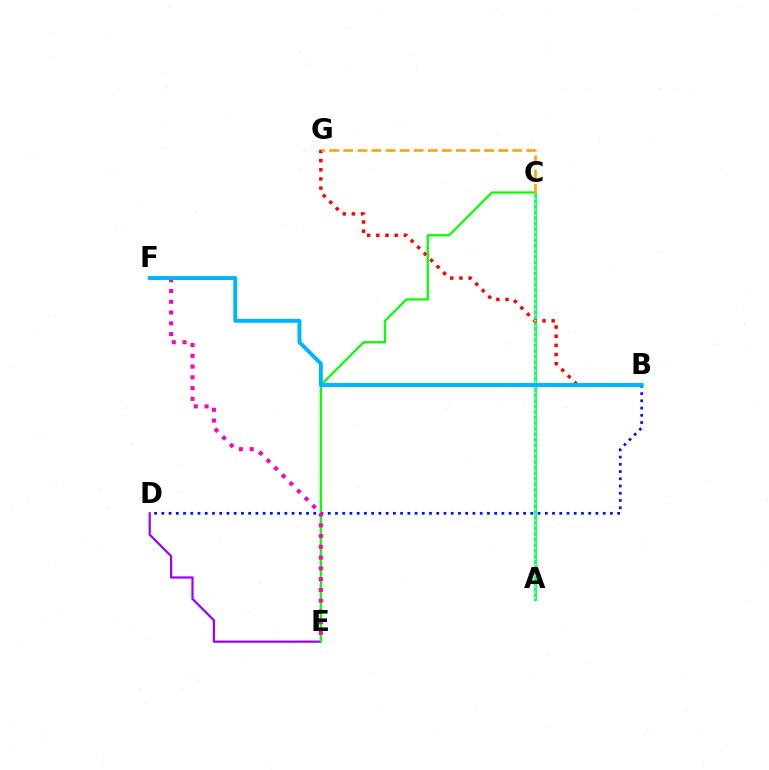{('A', 'C'): [{'color': '#00ff9d', 'line_style': 'solid', 'thickness': 2.3}, {'color': '#b3ff00', 'line_style': 'dotted', 'thickness': 1.51}], ('B', 'G'): [{'color': '#ff0000', 'line_style': 'dotted', 'thickness': 2.49}], ('D', 'E'): [{'color': '#9b00ff', 'line_style': 'solid', 'thickness': 1.6}], ('B', 'D'): [{'color': '#0010ff', 'line_style': 'dotted', 'thickness': 1.97}], ('C', 'E'): [{'color': '#08ff00', 'line_style': 'solid', 'thickness': 1.63}], ('C', 'G'): [{'color': '#ffa500', 'line_style': 'dashed', 'thickness': 1.91}], ('E', 'F'): [{'color': '#ff00bd', 'line_style': 'dotted', 'thickness': 2.93}], ('B', 'F'): [{'color': '#00b5ff', 'line_style': 'solid', 'thickness': 2.83}]}